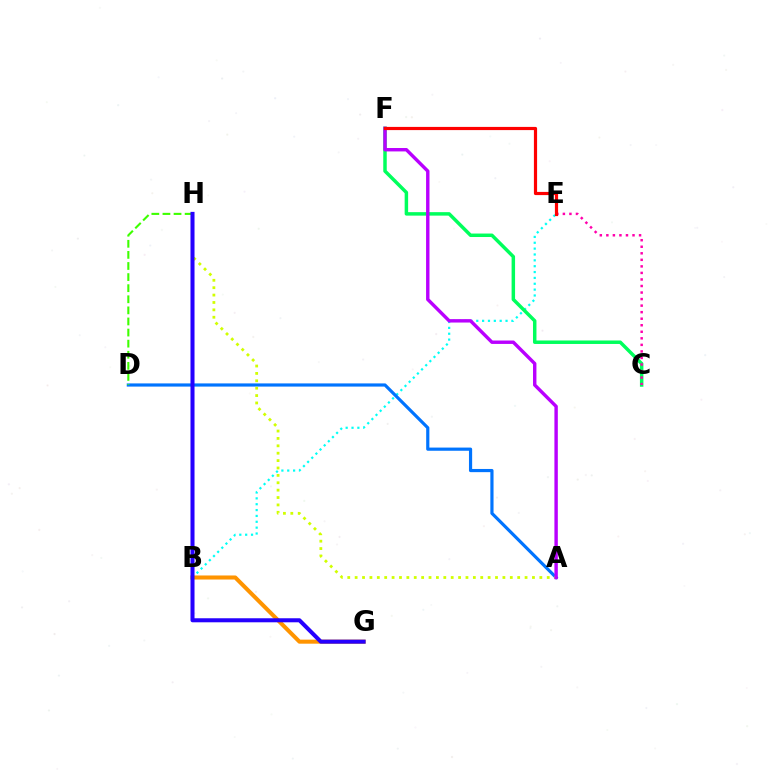{('B', 'E'): [{'color': '#00fff6', 'line_style': 'dotted', 'thickness': 1.59}], ('A', 'D'): [{'color': '#0074ff', 'line_style': 'solid', 'thickness': 2.29}], ('A', 'H'): [{'color': '#d1ff00', 'line_style': 'dotted', 'thickness': 2.01}], ('B', 'G'): [{'color': '#ff9400', 'line_style': 'solid', 'thickness': 2.91}], ('D', 'H'): [{'color': '#3dff00', 'line_style': 'dashed', 'thickness': 1.51}], ('C', 'F'): [{'color': '#00ff5c', 'line_style': 'solid', 'thickness': 2.5}], ('C', 'E'): [{'color': '#ff00ac', 'line_style': 'dotted', 'thickness': 1.78}], ('G', 'H'): [{'color': '#2500ff', 'line_style': 'solid', 'thickness': 2.91}], ('A', 'F'): [{'color': '#b900ff', 'line_style': 'solid', 'thickness': 2.46}], ('E', 'F'): [{'color': '#ff0000', 'line_style': 'solid', 'thickness': 2.29}]}